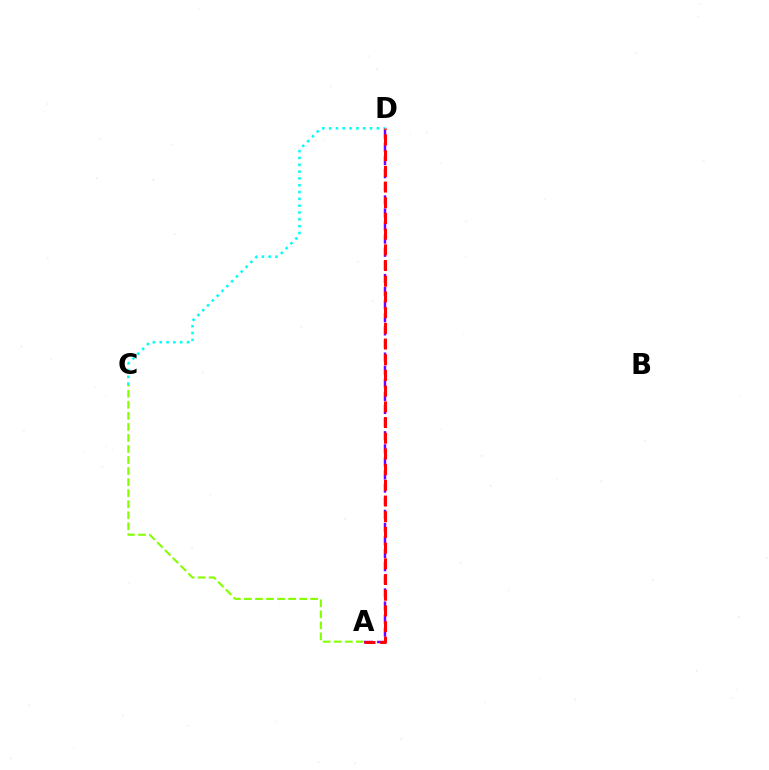{('A', 'C'): [{'color': '#84ff00', 'line_style': 'dashed', 'thickness': 1.5}], ('C', 'D'): [{'color': '#00fff6', 'line_style': 'dotted', 'thickness': 1.85}], ('A', 'D'): [{'color': '#7200ff', 'line_style': 'dashed', 'thickness': 1.78}, {'color': '#ff0000', 'line_style': 'dashed', 'thickness': 2.13}]}